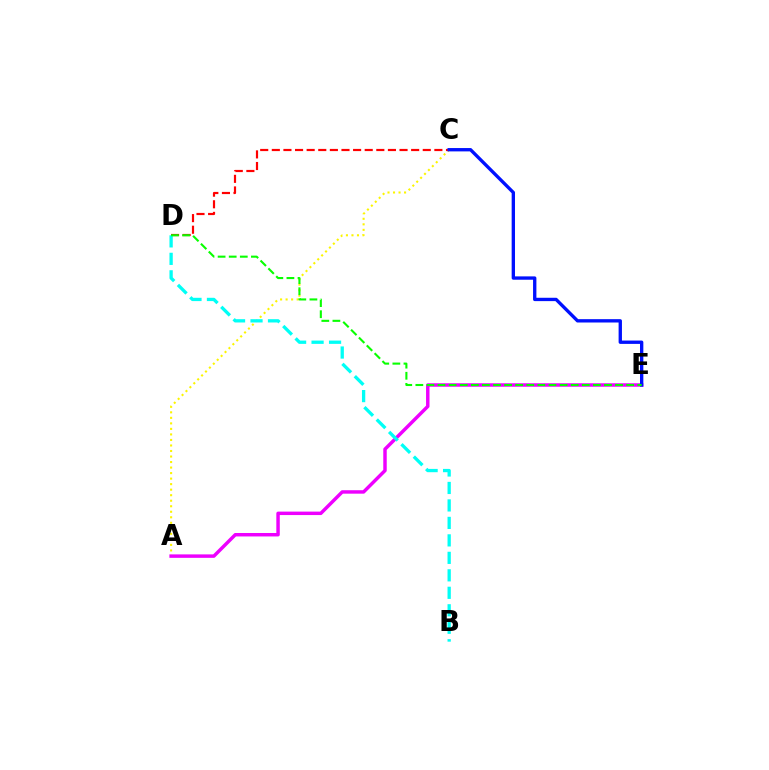{('A', 'C'): [{'color': '#fcf500', 'line_style': 'dotted', 'thickness': 1.5}], ('C', 'D'): [{'color': '#ff0000', 'line_style': 'dashed', 'thickness': 1.58}], ('A', 'E'): [{'color': '#ee00ff', 'line_style': 'solid', 'thickness': 2.49}], ('C', 'E'): [{'color': '#0010ff', 'line_style': 'solid', 'thickness': 2.41}], ('B', 'D'): [{'color': '#00fff6', 'line_style': 'dashed', 'thickness': 2.37}], ('D', 'E'): [{'color': '#08ff00', 'line_style': 'dashed', 'thickness': 1.51}]}